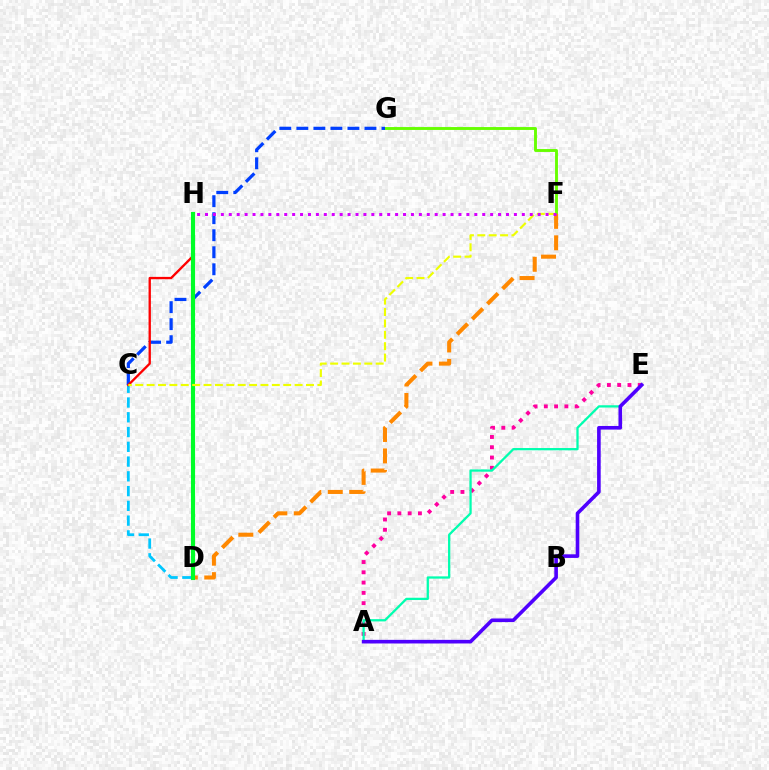{('A', 'E'): [{'color': '#ff00a0', 'line_style': 'dotted', 'thickness': 2.79}, {'color': '#00ffaf', 'line_style': 'solid', 'thickness': 1.64}, {'color': '#4f00ff', 'line_style': 'solid', 'thickness': 2.6}], ('F', 'G'): [{'color': '#66ff00', 'line_style': 'solid', 'thickness': 2.08}], ('C', 'G'): [{'color': '#003fff', 'line_style': 'dashed', 'thickness': 2.31}], ('C', 'D'): [{'color': '#00c7ff', 'line_style': 'dashed', 'thickness': 2.01}], ('C', 'H'): [{'color': '#ff0000', 'line_style': 'solid', 'thickness': 1.68}], ('D', 'F'): [{'color': '#ff8800', 'line_style': 'dashed', 'thickness': 2.91}], ('D', 'H'): [{'color': '#00ff27', 'line_style': 'solid', 'thickness': 2.96}], ('C', 'F'): [{'color': '#eeff00', 'line_style': 'dashed', 'thickness': 1.55}], ('F', 'H'): [{'color': '#d600ff', 'line_style': 'dotted', 'thickness': 2.15}]}